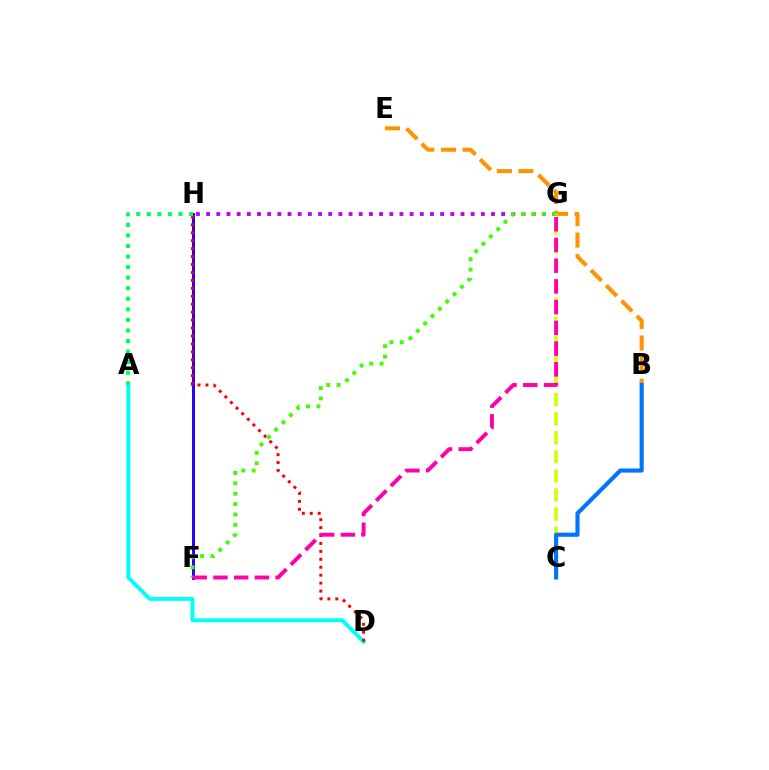{('A', 'D'): [{'color': '#00fff6', 'line_style': 'solid', 'thickness': 2.83}], ('B', 'E'): [{'color': '#ff9400', 'line_style': 'dashed', 'thickness': 2.93}], ('F', 'H'): [{'color': '#2500ff', 'line_style': 'solid', 'thickness': 2.12}], ('G', 'H'): [{'color': '#b900ff', 'line_style': 'dotted', 'thickness': 2.76}], ('C', 'G'): [{'color': '#d1ff00', 'line_style': 'dashed', 'thickness': 2.59}], ('D', 'H'): [{'color': '#ff0000', 'line_style': 'dotted', 'thickness': 2.16}], ('F', 'G'): [{'color': '#3dff00', 'line_style': 'dotted', 'thickness': 2.82}, {'color': '#ff00ac', 'line_style': 'dashed', 'thickness': 2.82}], ('A', 'H'): [{'color': '#00ff5c', 'line_style': 'dotted', 'thickness': 2.87}], ('B', 'C'): [{'color': '#0074ff', 'line_style': 'solid', 'thickness': 2.97}]}